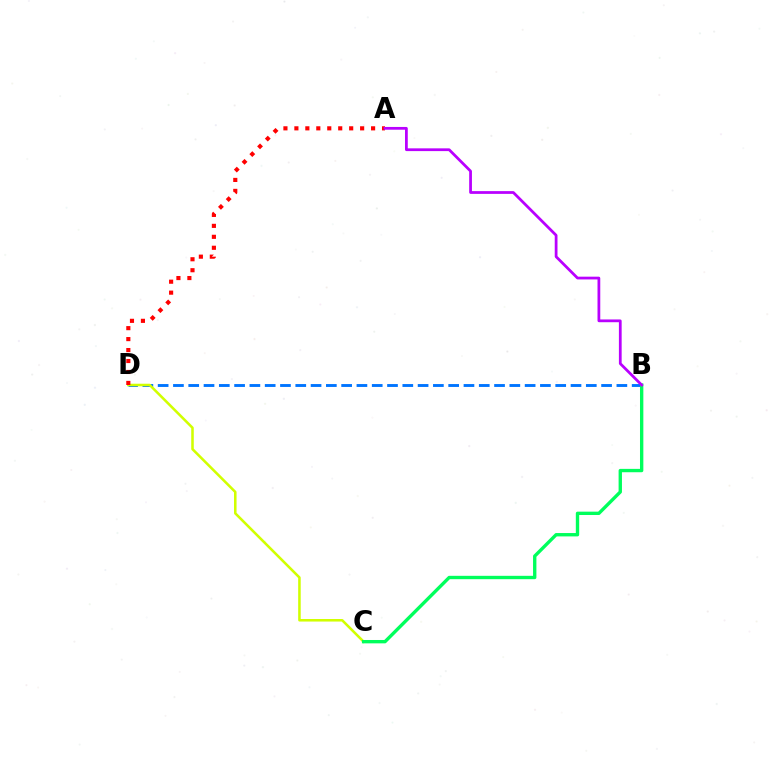{('B', 'D'): [{'color': '#0074ff', 'line_style': 'dashed', 'thickness': 2.08}], ('C', 'D'): [{'color': '#d1ff00', 'line_style': 'solid', 'thickness': 1.84}], ('B', 'C'): [{'color': '#00ff5c', 'line_style': 'solid', 'thickness': 2.42}], ('A', 'D'): [{'color': '#ff0000', 'line_style': 'dotted', 'thickness': 2.98}], ('A', 'B'): [{'color': '#b900ff', 'line_style': 'solid', 'thickness': 1.99}]}